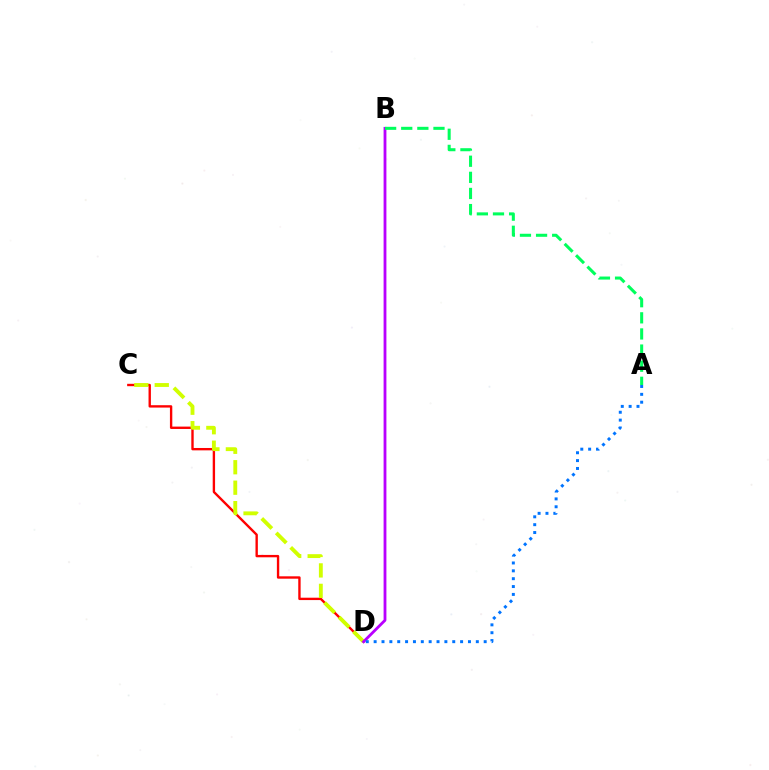{('C', 'D'): [{'color': '#ff0000', 'line_style': 'solid', 'thickness': 1.71}, {'color': '#d1ff00', 'line_style': 'dashed', 'thickness': 2.78}], ('B', 'D'): [{'color': '#b900ff', 'line_style': 'solid', 'thickness': 2.02}], ('A', 'D'): [{'color': '#0074ff', 'line_style': 'dotted', 'thickness': 2.14}], ('A', 'B'): [{'color': '#00ff5c', 'line_style': 'dashed', 'thickness': 2.19}]}